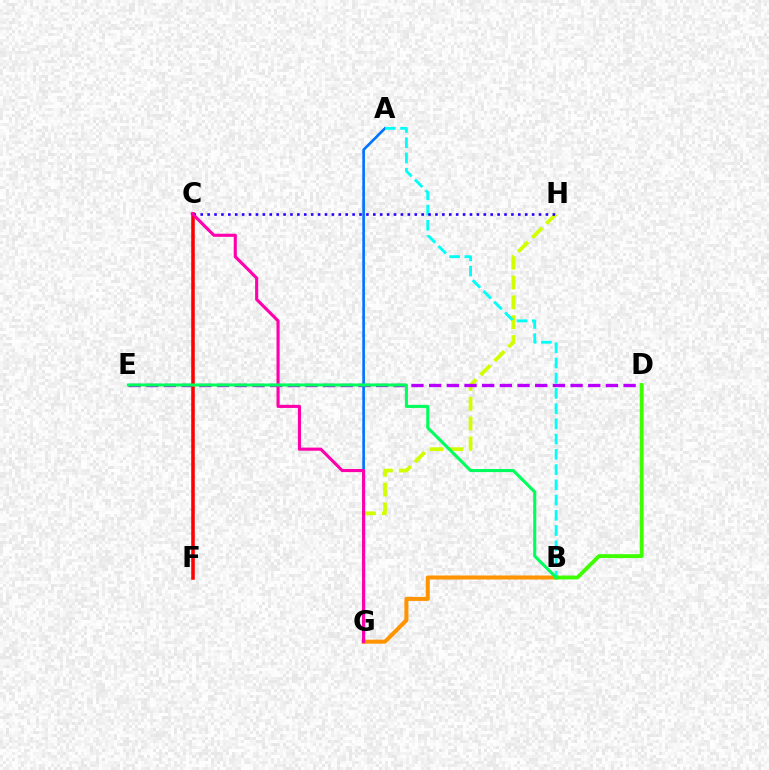{('G', 'H'): [{'color': '#d1ff00', 'line_style': 'dashed', 'thickness': 2.7}], ('B', 'G'): [{'color': '#ff9400', 'line_style': 'solid', 'thickness': 2.9}], ('D', 'E'): [{'color': '#b900ff', 'line_style': 'dashed', 'thickness': 2.4}], ('A', 'G'): [{'color': '#0074ff', 'line_style': 'solid', 'thickness': 1.91}], ('C', 'F'): [{'color': '#ff0000', 'line_style': 'solid', 'thickness': 2.55}], ('A', 'B'): [{'color': '#00fff6', 'line_style': 'dashed', 'thickness': 2.07}], ('C', 'H'): [{'color': '#2500ff', 'line_style': 'dotted', 'thickness': 1.88}], ('C', 'G'): [{'color': '#ff00ac', 'line_style': 'solid', 'thickness': 2.24}], ('B', 'D'): [{'color': '#3dff00', 'line_style': 'solid', 'thickness': 2.76}], ('B', 'E'): [{'color': '#00ff5c', 'line_style': 'solid', 'thickness': 2.21}]}